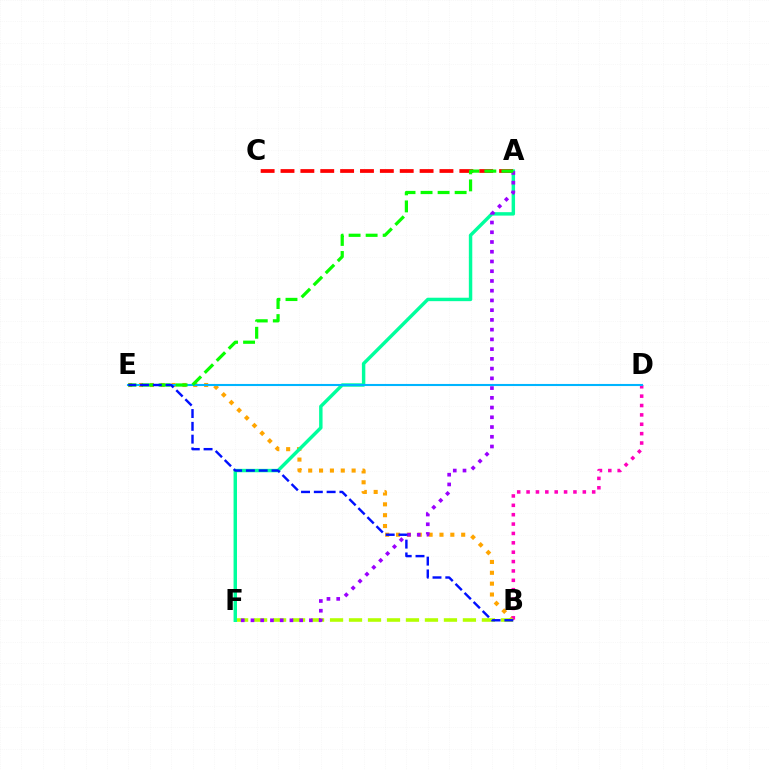{('B', 'E'): [{'color': '#ffa500', 'line_style': 'dotted', 'thickness': 2.95}, {'color': '#0010ff', 'line_style': 'dashed', 'thickness': 1.74}], ('B', 'D'): [{'color': '#ff00bd', 'line_style': 'dotted', 'thickness': 2.55}], ('B', 'F'): [{'color': '#b3ff00', 'line_style': 'dashed', 'thickness': 2.58}], ('A', 'F'): [{'color': '#00ff9d', 'line_style': 'solid', 'thickness': 2.47}, {'color': '#9b00ff', 'line_style': 'dotted', 'thickness': 2.65}], ('A', 'C'): [{'color': '#ff0000', 'line_style': 'dashed', 'thickness': 2.7}], ('D', 'E'): [{'color': '#00b5ff', 'line_style': 'solid', 'thickness': 1.5}], ('A', 'E'): [{'color': '#08ff00', 'line_style': 'dashed', 'thickness': 2.31}]}